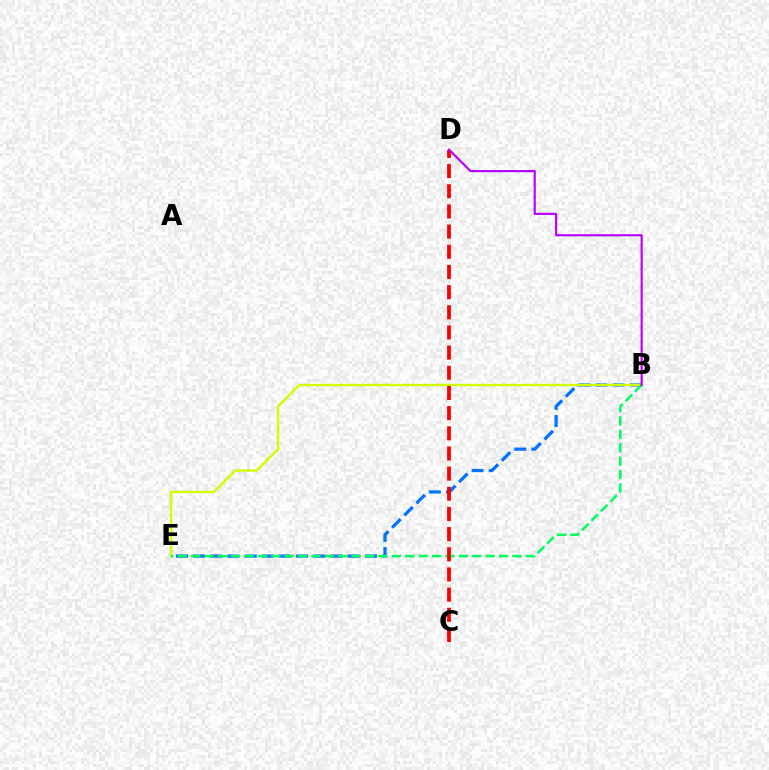{('B', 'E'): [{'color': '#0074ff', 'line_style': 'dashed', 'thickness': 2.33}, {'color': '#d1ff00', 'line_style': 'solid', 'thickness': 1.72}, {'color': '#00ff5c', 'line_style': 'dashed', 'thickness': 1.82}], ('C', 'D'): [{'color': '#ff0000', 'line_style': 'dashed', 'thickness': 2.74}], ('B', 'D'): [{'color': '#b900ff', 'line_style': 'solid', 'thickness': 1.55}]}